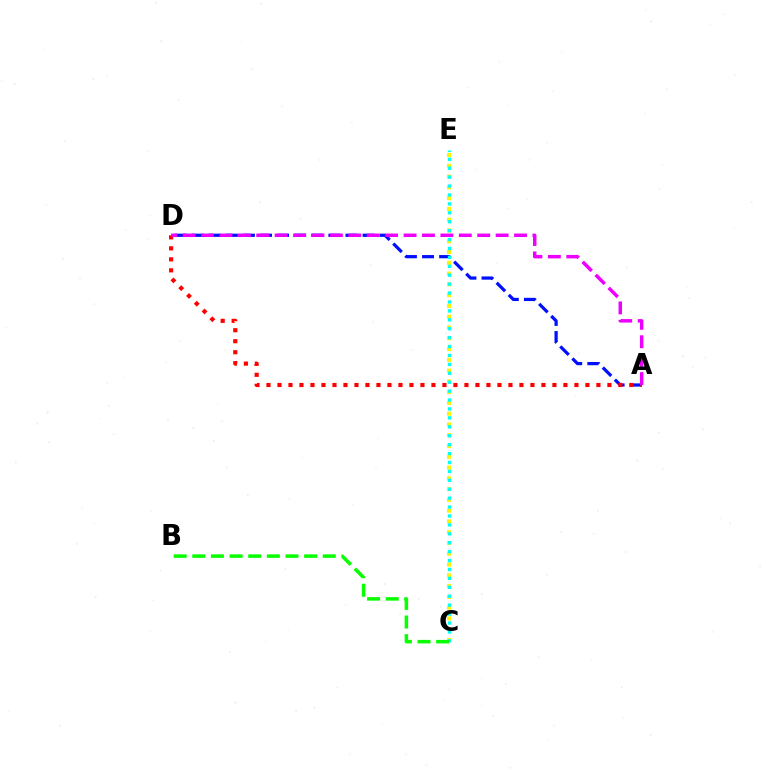{('C', 'E'): [{'color': '#fcf500', 'line_style': 'dotted', 'thickness': 2.93}, {'color': '#00fff6', 'line_style': 'dotted', 'thickness': 2.42}], ('A', 'D'): [{'color': '#0010ff', 'line_style': 'dashed', 'thickness': 2.32}, {'color': '#ff0000', 'line_style': 'dotted', 'thickness': 2.99}, {'color': '#ee00ff', 'line_style': 'dashed', 'thickness': 2.5}], ('B', 'C'): [{'color': '#08ff00', 'line_style': 'dashed', 'thickness': 2.53}]}